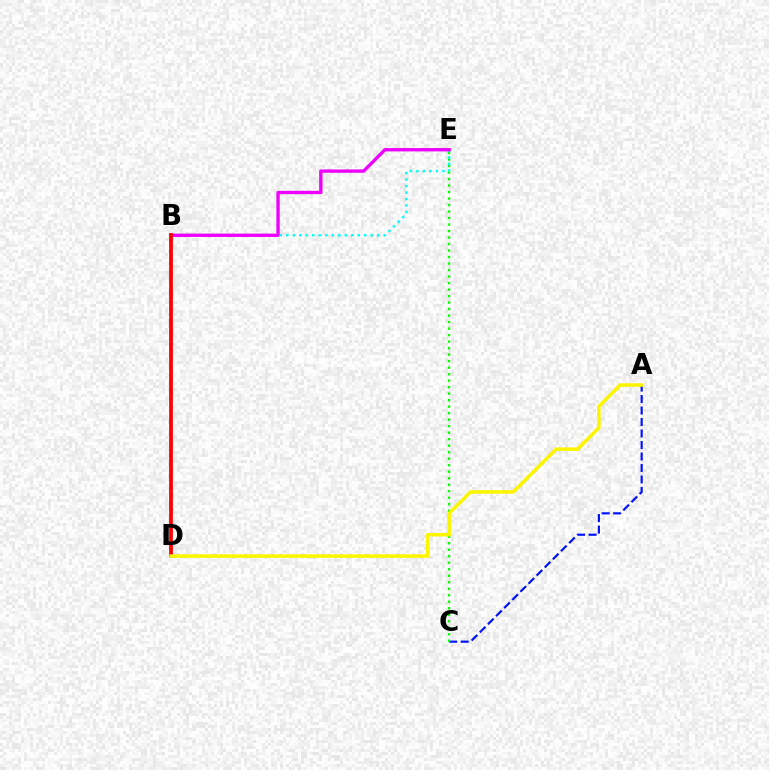{('A', 'C'): [{'color': '#0010ff', 'line_style': 'dashed', 'thickness': 1.56}], ('C', 'E'): [{'color': '#08ff00', 'line_style': 'dotted', 'thickness': 1.77}], ('B', 'E'): [{'color': '#00fff6', 'line_style': 'dotted', 'thickness': 1.76}, {'color': '#ee00ff', 'line_style': 'solid', 'thickness': 2.41}], ('B', 'D'): [{'color': '#ff0000', 'line_style': 'solid', 'thickness': 2.71}], ('A', 'D'): [{'color': '#fcf500', 'line_style': 'solid', 'thickness': 2.55}]}